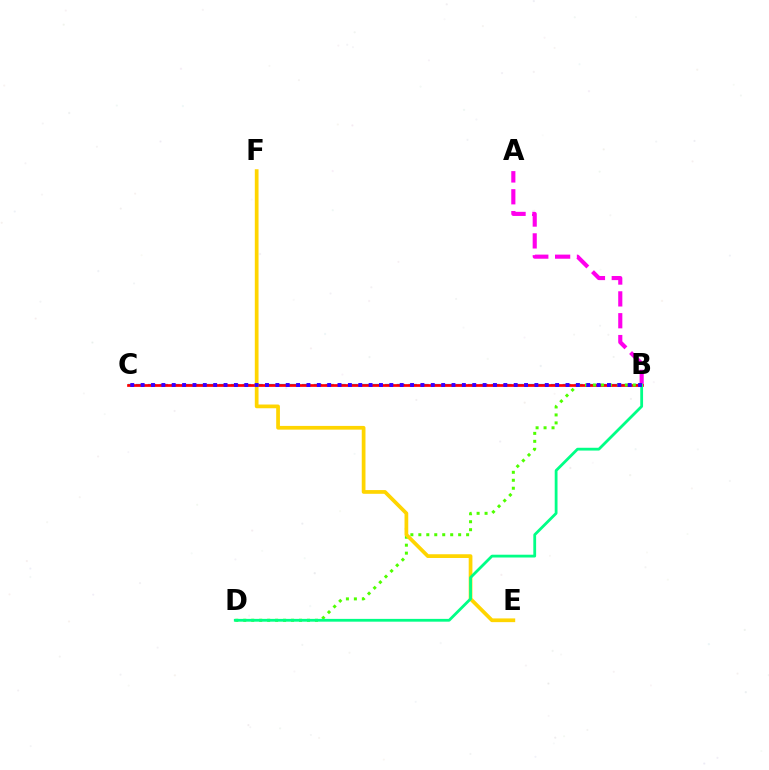{('B', 'C'): [{'color': '#009eff', 'line_style': 'dashed', 'thickness': 1.61}, {'color': '#ff0000', 'line_style': 'solid', 'thickness': 1.94}, {'color': '#3700ff', 'line_style': 'dotted', 'thickness': 2.82}], ('A', 'B'): [{'color': '#ff00ed', 'line_style': 'dashed', 'thickness': 2.97}], ('B', 'D'): [{'color': '#4fff00', 'line_style': 'dotted', 'thickness': 2.16}, {'color': '#00ff86', 'line_style': 'solid', 'thickness': 2.01}], ('E', 'F'): [{'color': '#ffd500', 'line_style': 'solid', 'thickness': 2.68}]}